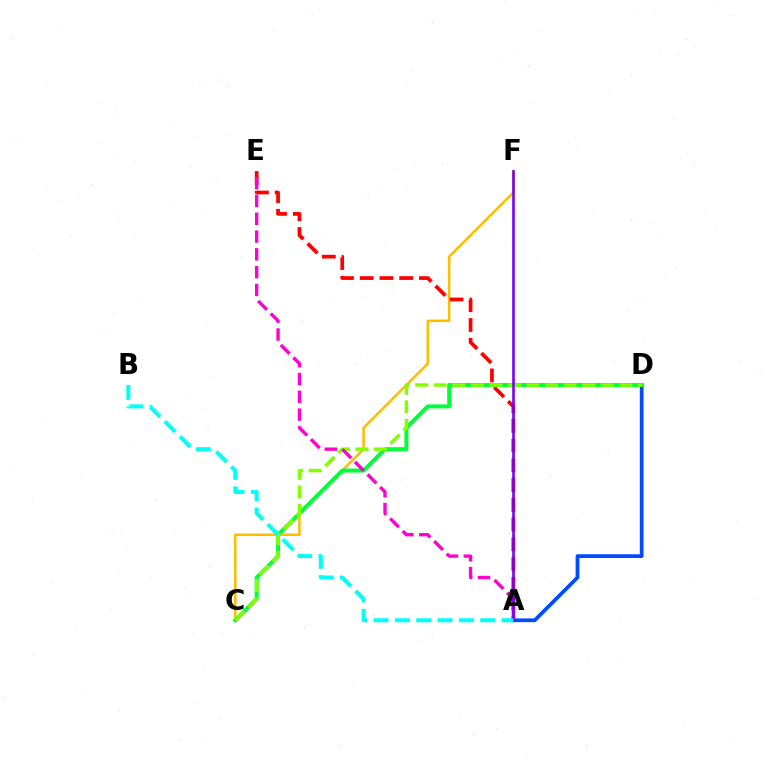{('A', 'D'): [{'color': '#004bff', 'line_style': 'solid', 'thickness': 2.7}], ('C', 'F'): [{'color': '#ffbd00', 'line_style': 'solid', 'thickness': 1.81}], ('A', 'E'): [{'color': '#ff0000', 'line_style': 'dashed', 'thickness': 2.68}, {'color': '#ff00cf', 'line_style': 'dashed', 'thickness': 2.42}], ('C', 'D'): [{'color': '#00ff39', 'line_style': 'solid', 'thickness': 2.87}, {'color': '#84ff00', 'line_style': 'dashed', 'thickness': 2.52}], ('A', 'F'): [{'color': '#7200ff', 'line_style': 'solid', 'thickness': 1.86}], ('A', 'B'): [{'color': '#00fff6', 'line_style': 'dashed', 'thickness': 2.9}]}